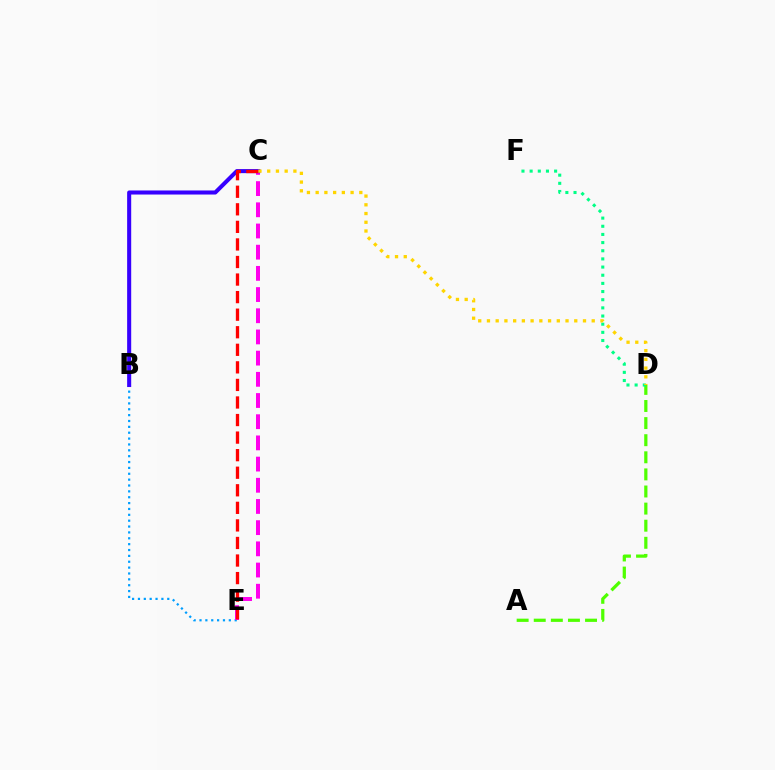{('B', 'E'): [{'color': '#009eff', 'line_style': 'dotted', 'thickness': 1.59}], ('C', 'E'): [{'color': '#ff00ed', 'line_style': 'dashed', 'thickness': 2.88}, {'color': '#ff0000', 'line_style': 'dashed', 'thickness': 2.39}], ('B', 'C'): [{'color': '#3700ff', 'line_style': 'solid', 'thickness': 2.93}], ('A', 'D'): [{'color': '#4fff00', 'line_style': 'dashed', 'thickness': 2.32}], ('D', 'F'): [{'color': '#00ff86', 'line_style': 'dotted', 'thickness': 2.22}], ('C', 'D'): [{'color': '#ffd500', 'line_style': 'dotted', 'thickness': 2.37}]}